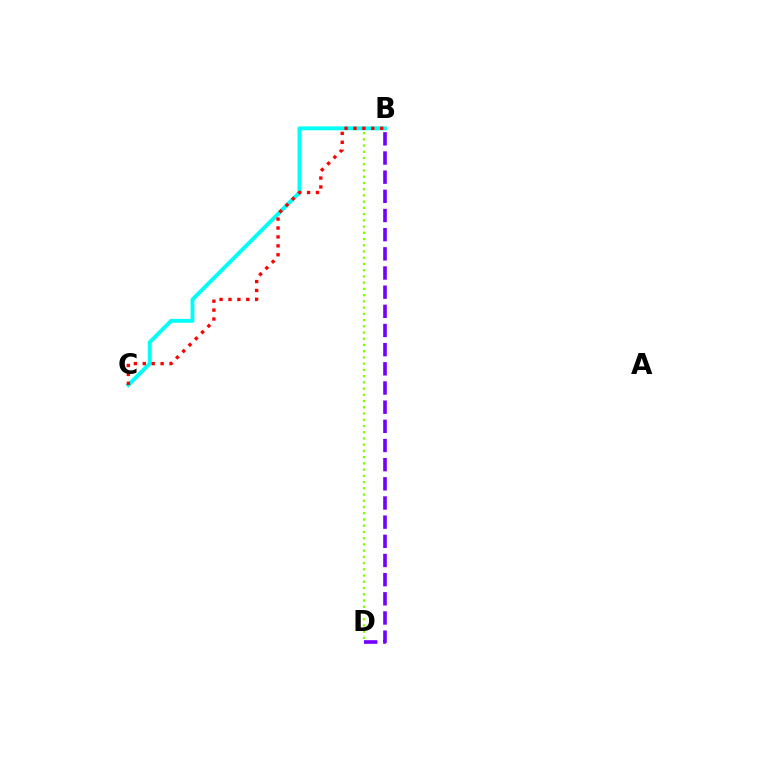{('B', 'D'): [{'color': '#84ff00', 'line_style': 'dotted', 'thickness': 1.69}, {'color': '#7200ff', 'line_style': 'dashed', 'thickness': 2.6}], ('B', 'C'): [{'color': '#00fff6', 'line_style': 'solid', 'thickness': 2.79}, {'color': '#ff0000', 'line_style': 'dotted', 'thickness': 2.42}]}